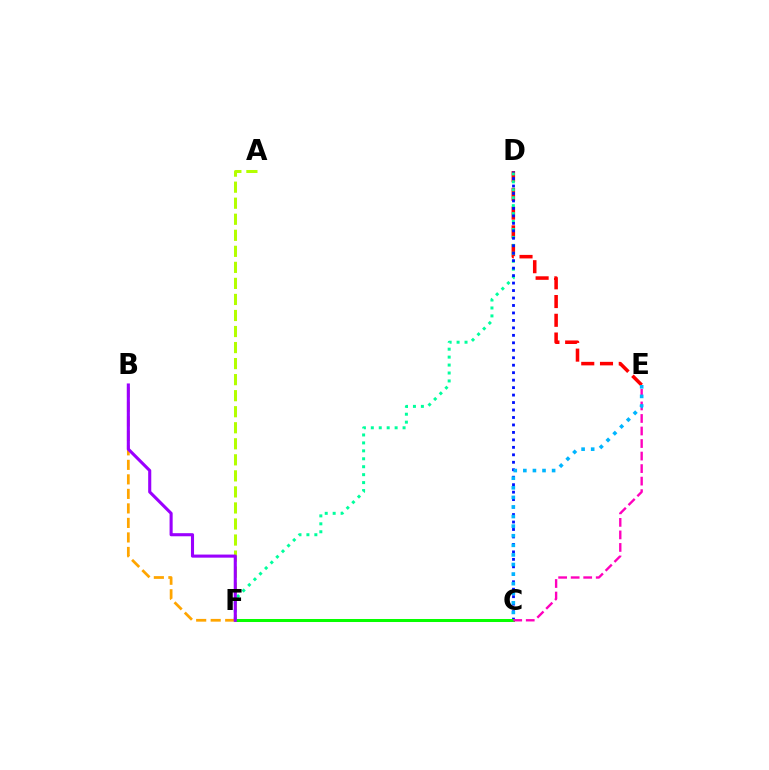{('A', 'F'): [{'color': '#b3ff00', 'line_style': 'dashed', 'thickness': 2.18}], ('D', 'E'): [{'color': '#ff0000', 'line_style': 'dashed', 'thickness': 2.55}], ('D', 'F'): [{'color': '#00ff9d', 'line_style': 'dotted', 'thickness': 2.16}], ('C', 'D'): [{'color': '#0010ff', 'line_style': 'dotted', 'thickness': 2.03}], ('C', 'F'): [{'color': '#08ff00', 'line_style': 'solid', 'thickness': 2.17}], ('C', 'E'): [{'color': '#ff00bd', 'line_style': 'dashed', 'thickness': 1.7}, {'color': '#00b5ff', 'line_style': 'dotted', 'thickness': 2.6}], ('B', 'F'): [{'color': '#ffa500', 'line_style': 'dashed', 'thickness': 1.97}, {'color': '#9b00ff', 'line_style': 'solid', 'thickness': 2.23}]}